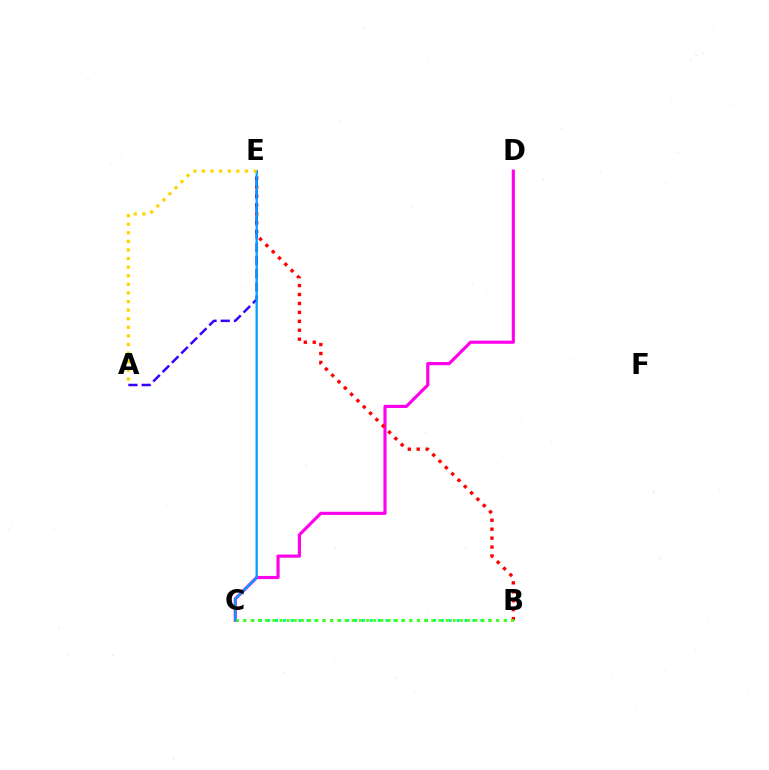{('C', 'D'): [{'color': '#ff00ed', 'line_style': 'solid', 'thickness': 2.27}], ('B', 'E'): [{'color': '#ff0000', 'line_style': 'dotted', 'thickness': 2.43}], ('B', 'C'): [{'color': '#00ff86', 'line_style': 'dotted', 'thickness': 2.15}, {'color': '#4fff00', 'line_style': 'dotted', 'thickness': 1.96}], ('A', 'E'): [{'color': '#3700ff', 'line_style': 'dashed', 'thickness': 1.79}, {'color': '#ffd500', 'line_style': 'dotted', 'thickness': 2.34}], ('C', 'E'): [{'color': '#009eff', 'line_style': 'solid', 'thickness': 1.63}]}